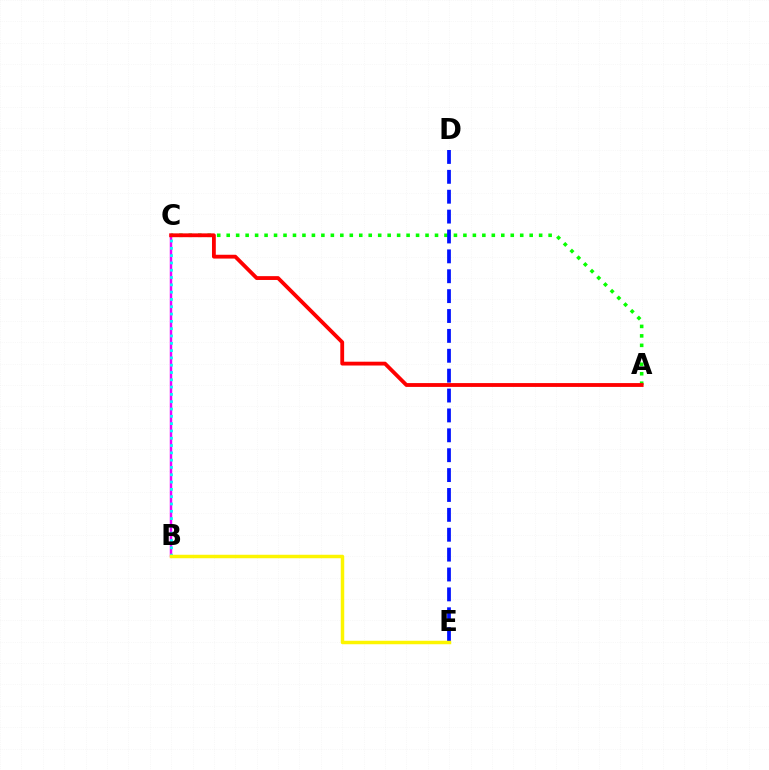{('A', 'C'): [{'color': '#08ff00', 'line_style': 'dotted', 'thickness': 2.57}, {'color': '#ff0000', 'line_style': 'solid', 'thickness': 2.75}], ('B', 'C'): [{'color': '#ee00ff', 'line_style': 'solid', 'thickness': 1.78}, {'color': '#00fff6', 'line_style': 'dotted', 'thickness': 1.98}], ('D', 'E'): [{'color': '#0010ff', 'line_style': 'dashed', 'thickness': 2.7}], ('B', 'E'): [{'color': '#fcf500', 'line_style': 'solid', 'thickness': 2.5}]}